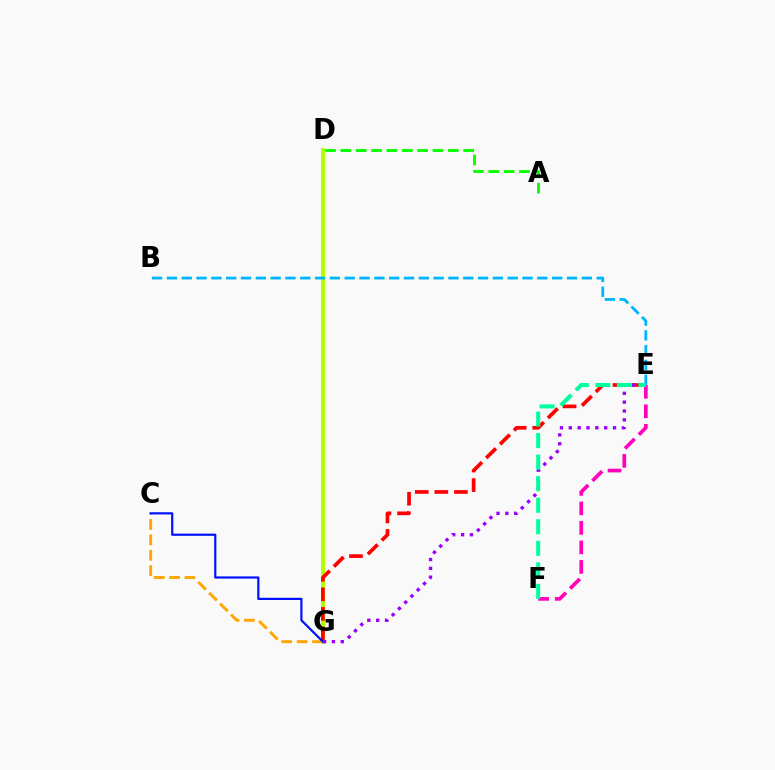{('C', 'G'): [{'color': '#ffa500', 'line_style': 'dashed', 'thickness': 2.09}, {'color': '#0010ff', 'line_style': 'solid', 'thickness': 1.58}], ('D', 'G'): [{'color': '#b3ff00', 'line_style': 'solid', 'thickness': 2.9}], ('E', 'G'): [{'color': '#ff0000', 'line_style': 'dashed', 'thickness': 2.66}, {'color': '#9b00ff', 'line_style': 'dotted', 'thickness': 2.4}], ('B', 'E'): [{'color': '#00b5ff', 'line_style': 'dashed', 'thickness': 2.01}], ('A', 'D'): [{'color': '#08ff00', 'line_style': 'dashed', 'thickness': 2.09}], ('E', 'F'): [{'color': '#ff00bd', 'line_style': 'dashed', 'thickness': 2.65}, {'color': '#00ff9d', 'line_style': 'dashed', 'thickness': 2.93}]}